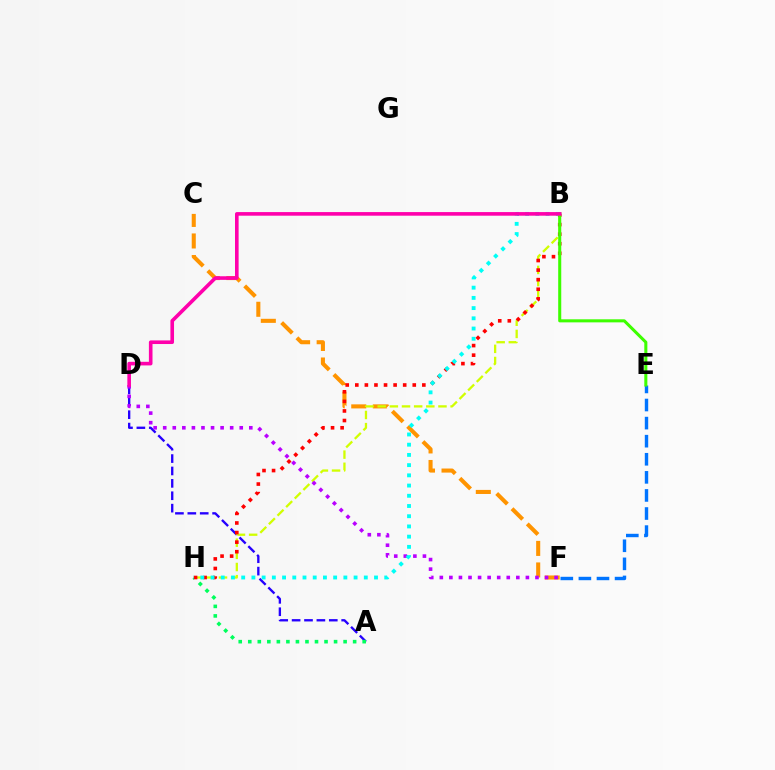{('C', 'F'): [{'color': '#ff9400', 'line_style': 'dashed', 'thickness': 2.93}], ('A', 'D'): [{'color': '#2500ff', 'line_style': 'dashed', 'thickness': 1.68}], ('B', 'H'): [{'color': '#d1ff00', 'line_style': 'dashed', 'thickness': 1.65}, {'color': '#ff0000', 'line_style': 'dotted', 'thickness': 2.6}, {'color': '#00fff6', 'line_style': 'dotted', 'thickness': 2.78}], ('A', 'H'): [{'color': '#00ff5c', 'line_style': 'dotted', 'thickness': 2.59}], ('D', 'F'): [{'color': '#b900ff', 'line_style': 'dotted', 'thickness': 2.6}], ('E', 'F'): [{'color': '#0074ff', 'line_style': 'dashed', 'thickness': 2.46}], ('B', 'E'): [{'color': '#3dff00', 'line_style': 'solid', 'thickness': 2.2}], ('B', 'D'): [{'color': '#ff00ac', 'line_style': 'solid', 'thickness': 2.6}]}